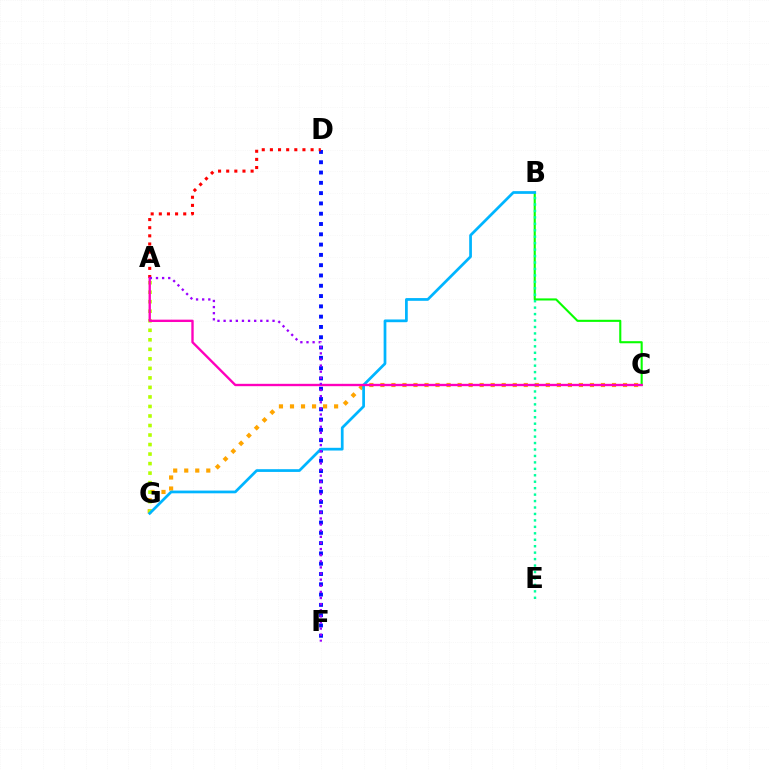{('B', 'C'): [{'color': '#08ff00', 'line_style': 'solid', 'thickness': 1.51}], ('D', 'F'): [{'color': '#0010ff', 'line_style': 'dotted', 'thickness': 2.8}], ('C', 'G'): [{'color': '#ffa500', 'line_style': 'dotted', 'thickness': 3.0}], ('A', 'D'): [{'color': '#ff0000', 'line_style': 'dotted', 'thickness': 2.21}], ('A', 'G'): [{'color': '#b3ff00', 'line_style': 'dotted', 'thickness': 2.59}], ('B', 'G'): [{'color': '#00b5ff', 'line_style': 'solid', 'thickness': 1.97}], ('B', 'E'): [{'color': '#00ff9d', 'line_style': 'dotted', 'thickness': 1.75}], ('A', 'C'): [{'color': '#ff00bd', 'line_style': 'solid', 'thickness': 1.7}], ('A', 'F'): [{'color': '#9b00ff', 'line_style': 'dotted', 'thickness': 1.66}]}